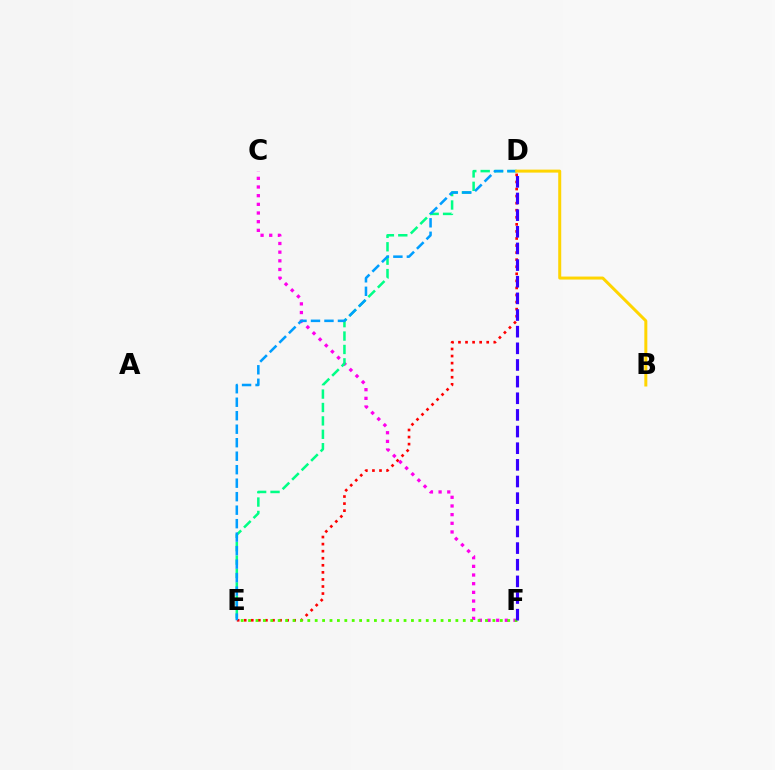{('C', 'F'): [{'color': '#ff00ed', 'line_style': 'dotted', 'thickness': 2.36}], ('D', 'E'): [{'color': '#ff0000', 'line_style': 'dotted', 'thickness': 1.92}, {'color': '#00ff86', 'line_style': 'dashed', 'thickness': 1.82}, {'color': '#009eff', 'line_style': 'dashed', 'thickness': 1.83}], ('E', 'F'): [{'color': '#4fff00', 'line_style': 'dotted', 'thickness': 2.01}], ('D', 'F'): [{'color': '#3700ff', 'line_style': 'dashed', 'thickness': 2.26}], ('B', 'D'): [{'color': '#ffd500', 'line_style': 'solid', 'thickness': 2.15}]}